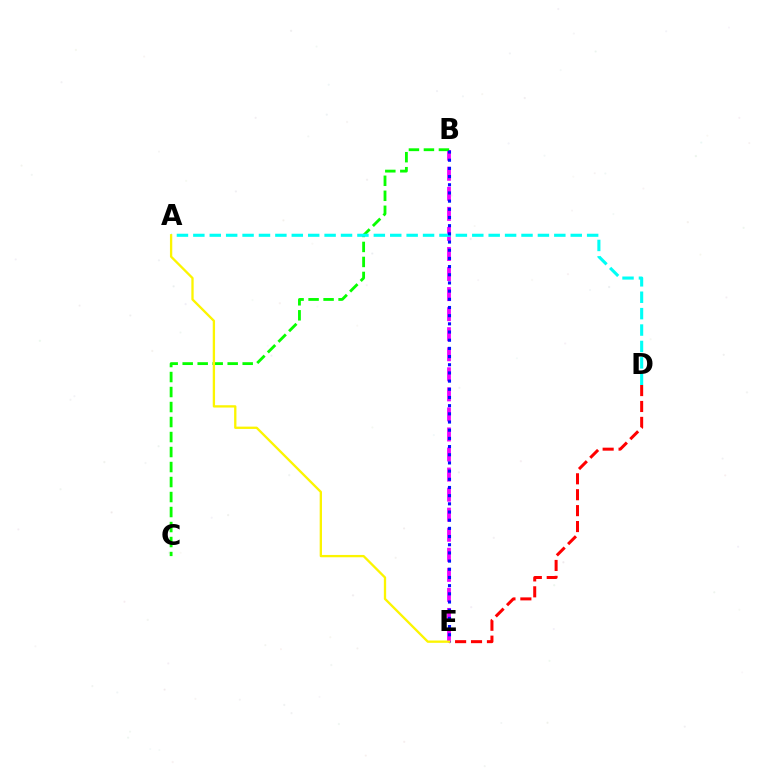{('D', 'E'): [{'color': '#ff0000', 'line_style': 'dashed', 'thickness': 2.16}], ('B', 'E'): [{'color': '#ee00ff', 'line_style': 'dashed', 'thickness': 2.72}, {'color': '#0010ff', 'line_style': 'dotted', 'thickness': 2.22}], ('B', 'C'): [{'color': '#08ff00', 'line_style': 'dashed', 'thickness': 2.04}], ('A', 'D'): [{'color': '#00fff6', 'line_style': 'dashed', 'thickness': 2.23}], ('A', 'E'): [{'color': '#fcf500', 'line_style': 'solid', 'thickness': 1.67}]}